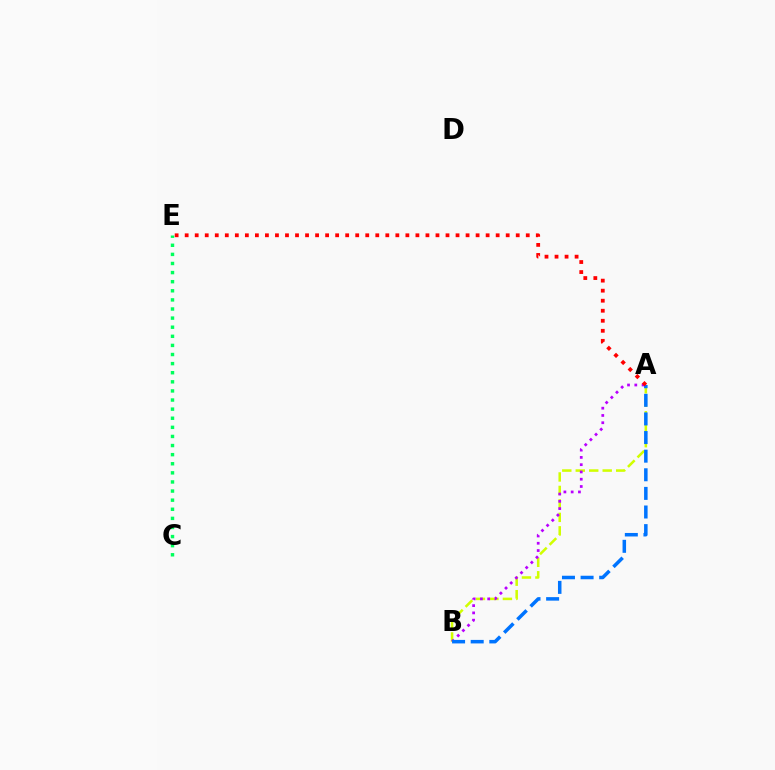{('A', 'B'): [{'color': '#d1ff00', 'line_style': 'dashed', 'thickness': 1.83}, {'color': '#b900ff', 'line_style': 'dotted', 'thickness': 1.98}, {'color': '#0074ff', 'line_style': 'dashed', 'thickness': 2.53}], ('A', 'E'): [{'color': '#ff0000', 'line_style': 'dotted', 'thickness': 2.73}], ('C', 'E'): [{'color': '#00ff5c', 'line_style': 'dotted', 'thickness': 2.47}]}